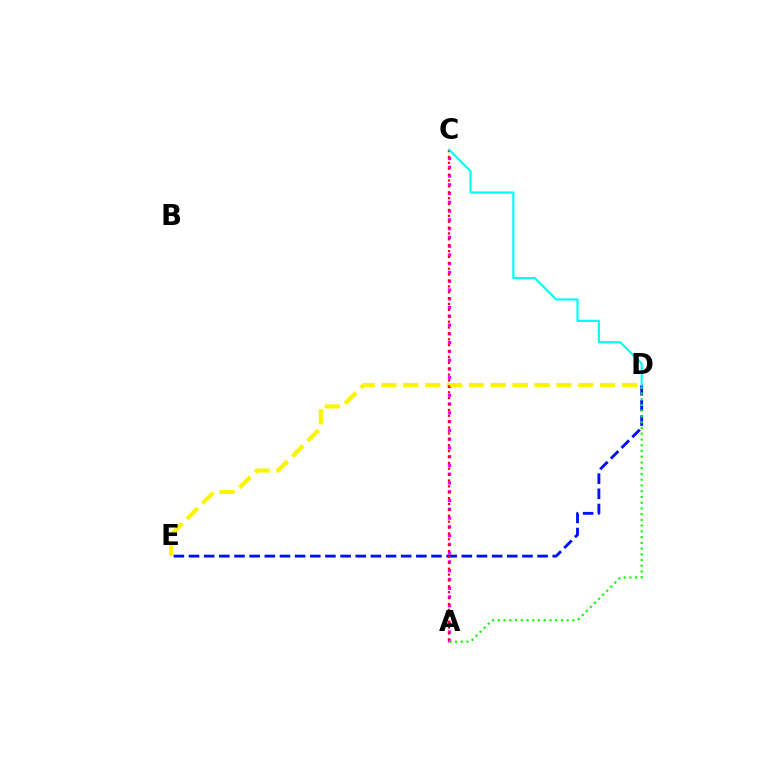{('D', 'E'): [{'color': '#0010ff', 'line_style': 'dashed', 'thickness': 2.06}, {'color': '#fcf500', 'line_style': 'dashed', 'thickness': 2.97}], ('A', 'C'): [{'color': '#ee00ff', 'line_style': 'dotted', 'thickness': 2.38}, {'color': '#ff0000', 'line_style': 'dotted', 'thickness': 1.6}], ('A', 'D'): [{'color': '#08ff00', 'line_style': 'dotted', 'thickness': 1.56}], ('C', 'D'): [{'color': '#00fff6', 'line_style': 'solid', 'thickness': 1.55}]}